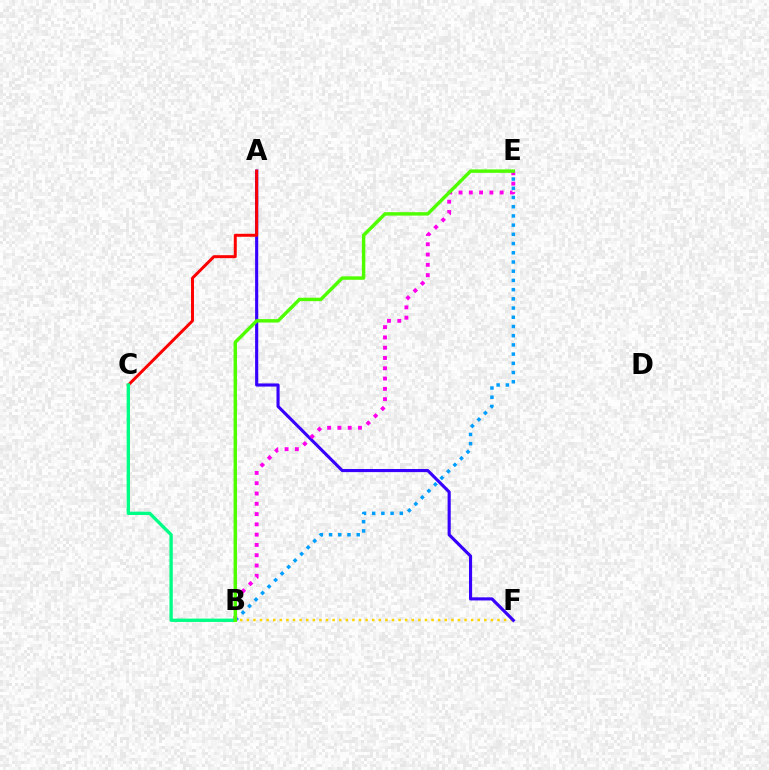{('B', 'F'): [{'color': '#ffd500', 'line_style': 'dotted', 'thickness': 1.79}], ('B', 'E'): [{'color': '#009eff', 'line_style': 'dotted', 'thickness': 2.5}, {'color': '#ff00ed', 'line_style': 'dotted', 'thickness': 2.79}, {'color': '#4fff00', 'line_style': 'solid', 'thickness': 2.47}], ('A', 'F'): [{'color': '#3700ff', 'line_style': 'solid', 'thickness': 2.24}], ('A', 'C'): [{'color': '#ff0000', 'line_style': 'solid', 'thickness': 2.13}], ('B', 'C'): [{'color': '#00ff86', 'line_style': 'solid', 'thickness': 2.41}]}